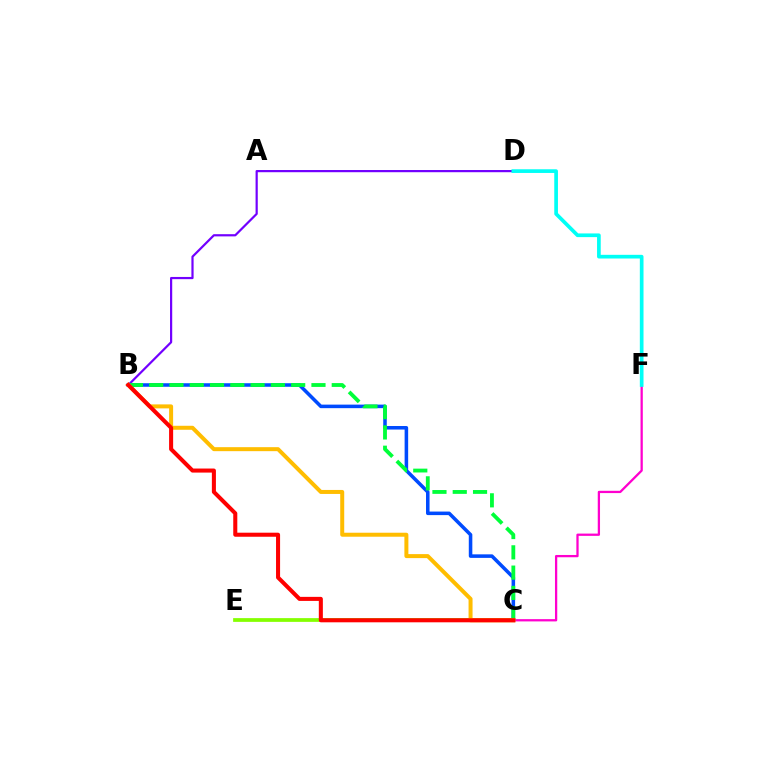{('B', 'C'): [{'color': '#004bff', 'line_style': 'solid', 'thickness': 2.55}, {'color': '#00ff39', 'line_style': 'dashed', 'thickness': 2.76}, {'color': '#ffbd00', 'line_style': 'solid', 'thickness': 2.88}, {'color': '#ff0000', 'line_style': 'solid', 'thickness': 2.92}], ('B', 'D'): [{'color': '#7200ff', 'line_style': 'solid', 'thickness': 1.58}], ('C', 'E'): [{'color': '#84ff00', 'line_style': 'solid', 'thickness': 2.7}], ('C', 'F'): [{'color': '#ff00cf', 'line_style': 'solid', 'thickness': 1.64}], ('D', 'F'): [{'color': '#00fff6', 'line_style': 'solid', 'thickness': 2.66}]}